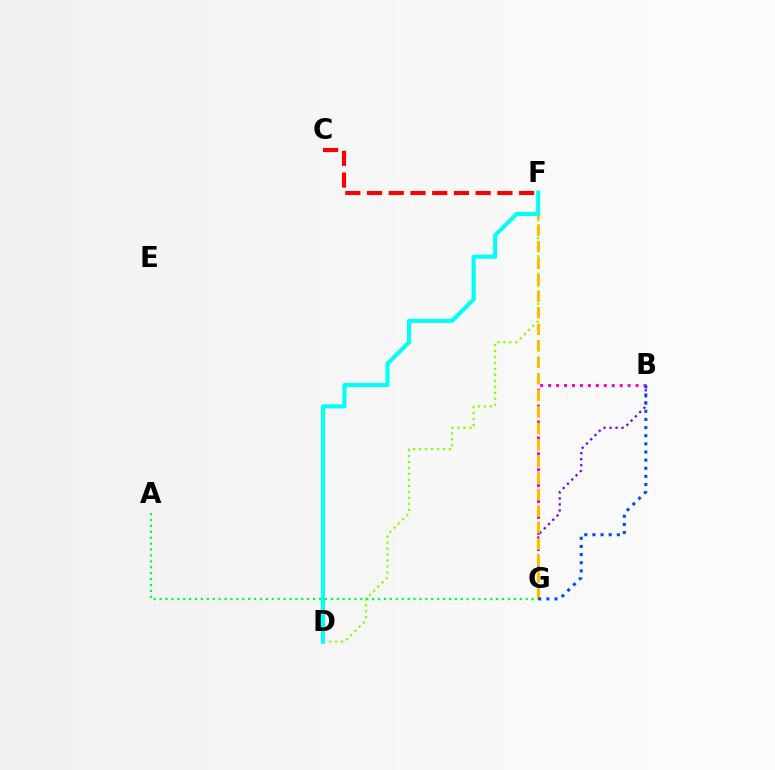{('D', 'F'): [{'color': '#84ff00', 'line_style': 'dotted', 'thickness': 1.62}, {'color': '#00fff6', 'line_style': 'solid', 'thickness': 2.96}], ('B', 'G'): [{'color': '#ff00cf', 'line_style': 'dotted', 'thickness': 2.16}, {'color': '#7200ff', 'line_style': 'dotted', 'thickness': 1.63}, {'color': '#004bff', 'line_style': 'dotted', 'thickness': 2.21}], ('A', 'G'): [{'color': '#00ff39', 'line_style': 'dotted', 'thickness': 1.6}], ('C', 'F'): [{'color': '#ff0000', 'line_style': 'dashed', 'thickness': 2.95}], ('F', 'G'): [{'color': '#ffbd00', 'line_style': 'dashed', 'thickness': 2.25}]}